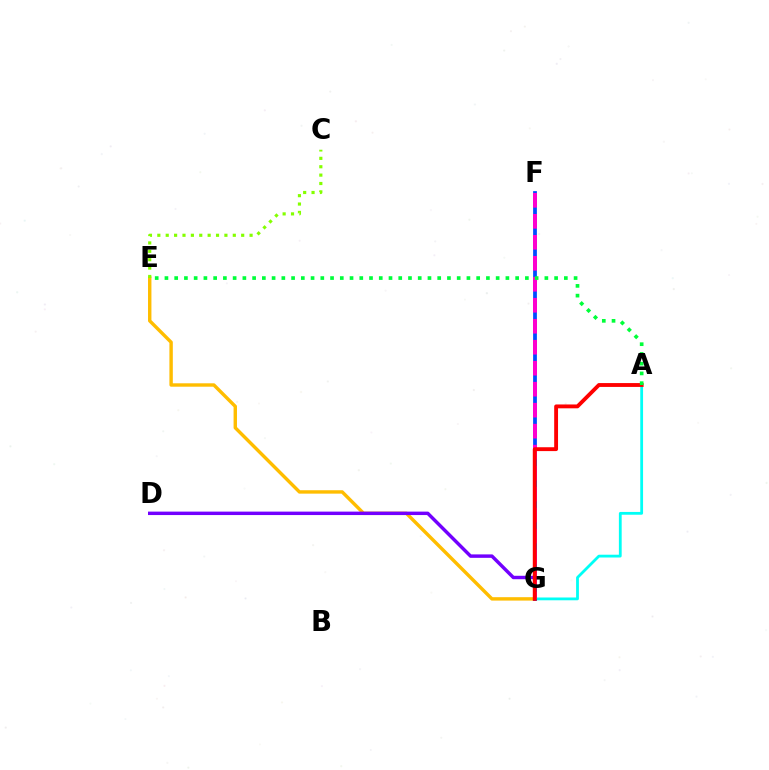{('E', 'G'): [{'color': '#ffbd00', 'line_style': 'solid', 'thickness': 2.46}], ('D', 'G'): [{'color': '#7200ff', 'line_style': 'solid', 'thickness': 2.48}], ('A', 'G'): [{'color': '#00fff6', 'line_style': 'solid', 'thickness': 2.01}, {'color': '#ff0000', 'line_style': 'solid', 'thickness': 2.78}], ('C', 'E'): [{'color': '#84ff00', 'line_style': 'dotted', 'thickness': 2.28}], ('F', 'G'): [{'color': '#004bff', 'line_style': 'solid', 'thickness': 2.71}, {'color': '#ff00cf', 'line_style': 'dashed', 'thickness': 2.85}], ('A', 'E'): [{'color': '#00ff39', 'line_style': 'dotted', 'thickness': 2.65}]}